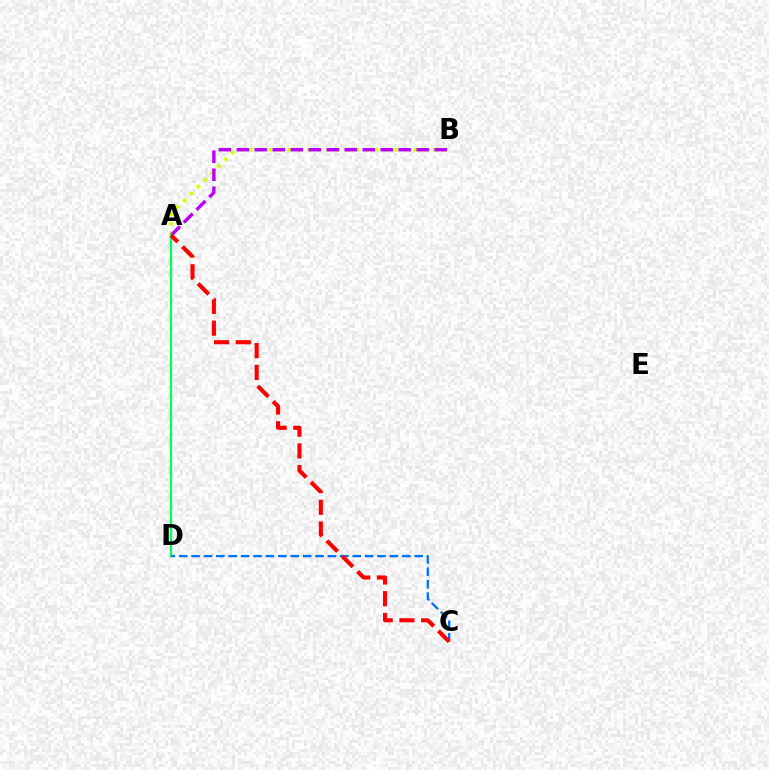{('A', 'B'): [{'color': '#d1ff00', 'line_style': 'dotted', 'thickness': 2.63}, {'color': '#b900ff', 'line_style': 'dashed', 'thickness': 2.44}], ('A', 'D'): [{'color': '#00ff5c', 'line_style': 'solid', 'thickness': 1.67}], ('C', 'D'): [{'color': '#0074ff', 'line_style': 'dashed', 'thickness': 1.68}], ('A', 'C'): [{'color': '#ff0000', 'line_style': 'dashed', 'thickness': 2.96}]}